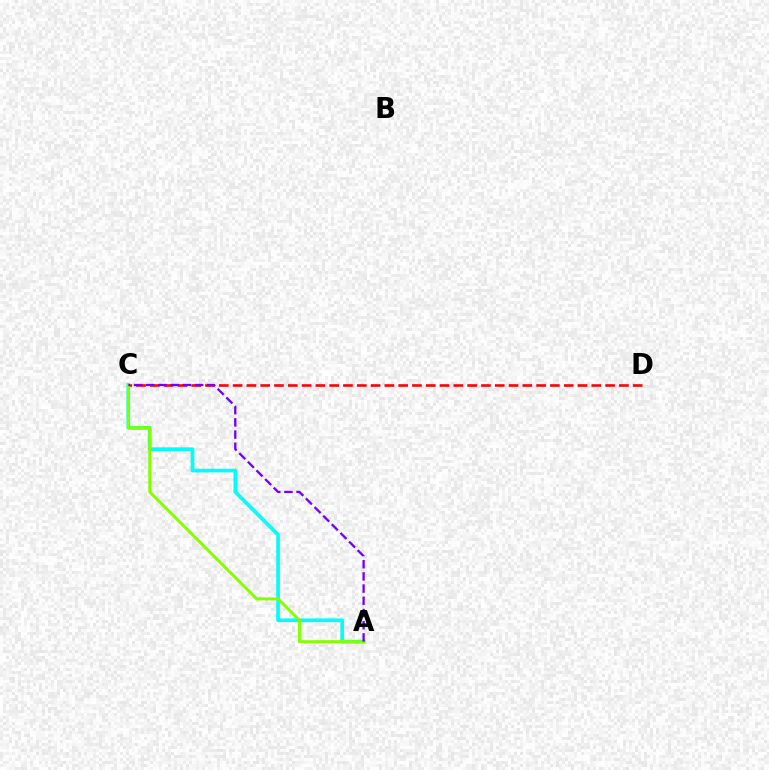{('C', 'D'): [{'color': '#ff0000', 'line_style': 'dashed', 'thickness': 1.87}], ('A', 'C'): [{'color': '#00fff6', 'line_style': 'solid', 'thickness': 2.64}, {'color': '#84ff00', 'line_style': 'solid', 'thickness': 2.14}, {'color': '#7200ff', 'line_style': 'dashed', 'thickness': 1.66}]}